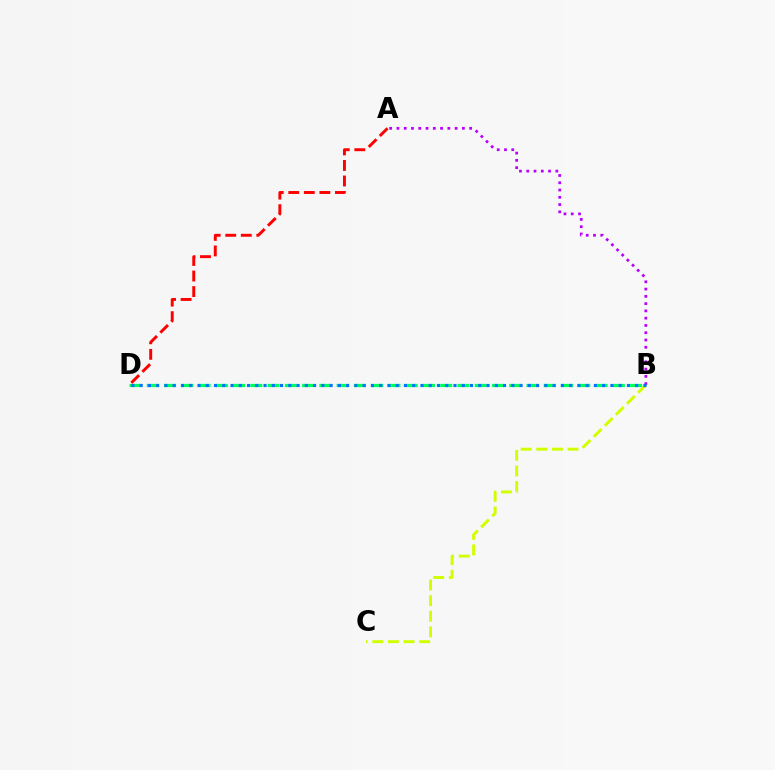{('B', 'C'): [{'color': '#d1ff00', 'line_style': 'dashed', 'thickness': 2.12}], ('B', 'D'): [{'color': '#00ff5c', 'line_style': 'dashed', 'thickness': 2.34}, {'color': '#0074ff', 'line_style': 'dotted', 'thickness': 2.24}], ('A', 'B'): [{'color': '#b900ff', 'line_style': 'dotted', 'thickness': 1.98}], ('A', 'D'): [{'color': '#ff0000', 'line_style': 'dashed', 'thickness': 2.11}]}